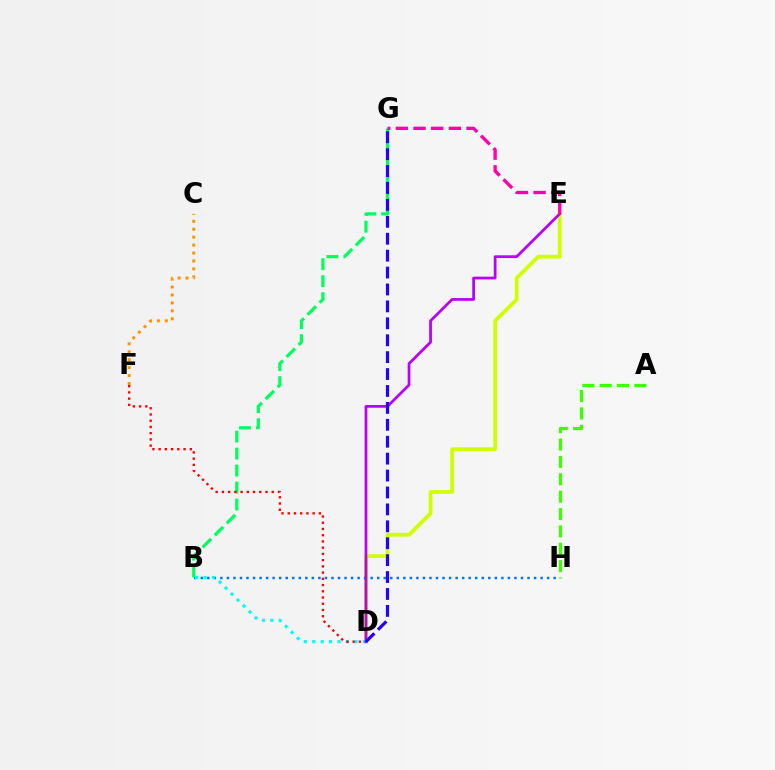{('D', 'E'): [{'color': '#d1ff00', 'line_style': 'solid', 'thickness': 2.73}, {'color': '#b900ff', 'line_style': 'solid', 'thickness': 1.98}], ('B', 'H'): [{'color': '#0074ff', 'line_style': 'dotted', 'thickness': 1.78}], ('B', 'G'): [{'color': '#00ff5c', 'line_style': 'dashed', 'thickness': 2.31}], ('B', 'D'): [{'color': '#00fff6', 'line_style': 'dotted', 'thickness': 2.29}], ('D', 'F'): [{'color': '#ff0000', 'line_style': 'dotted', 'thickness': 1.69}], ('A', 'H'): [{'color': '#3dff00', 'line_style': 'dashed', 'thickness': 2.36}], ('E', 'G'): [{'color': '#ff00ac', 'line_style': 'dashed', 'thickness': 2.4}], ('D', 'G'): [{'color': '#2500ff', 'line_style': 'dashed', 'thickness': 2.3}], ('C', 'F'): [{'color': '#ff9400', 'line_style': 'dotted', 'thickness': 2.16}]}